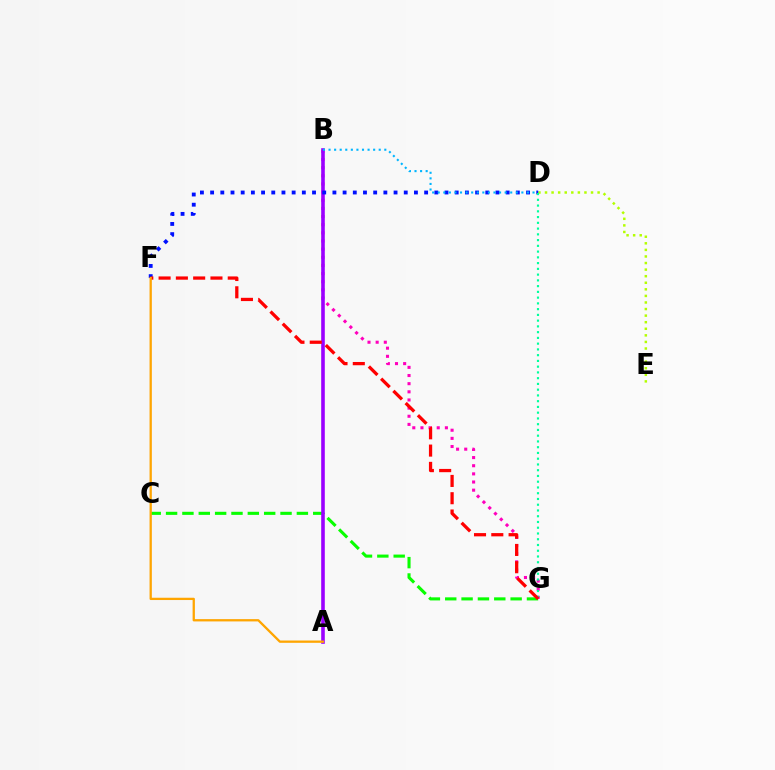{('D', 'E'): [{'color': '#b3ff00', 'line_style': 'dotted', 'thickness': 1.79}], ('C', 'G'): [{'color': '#08ff00', 'line_style': 'dashed', 'thickness': 2.22}], ('B', 'G'): [{'color': '#ff00bd', 'line_style': 'dotted', 'thickness': 2.21}], ('A', 'B'): [{'color': '#9b00ff', 'line_style': 'solid', 'thickness': 2.59}], ('D', 'F'): [{'color': '#0010ff', 'line_style': 'dotted', 'thickness': 2.77}], ('D', 'G'): [{'color': '#00ff9d', 'line_style': 'dotted', 'thickness': 1.56}], ('B', 'D'): [{'color': '#00b5ff', 'line_style': 'dotted', 'thickness': 1.51}], ('F', 'G'): [{'color': '#ff0000', 'line_style': 'dashed', 'thickness': 2.35}], ('A', 'F'): [{'color': '#ffa500', 'line_style': 'solid', 'thickness': 1.65}]}